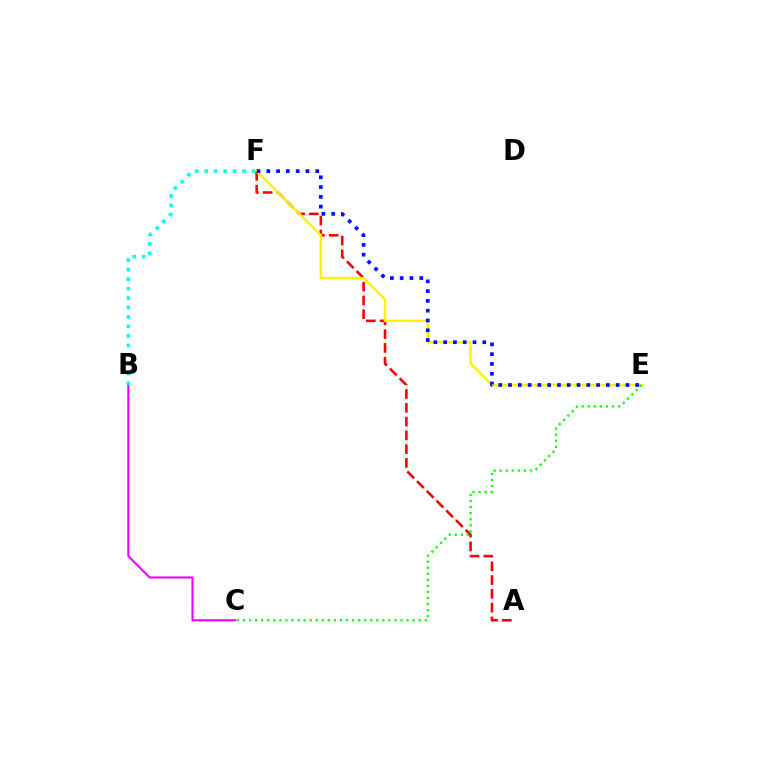{('A', 'F'): [{'color': '#ff0000', 'line_style': 'dashed', 'thickness': 1.87}], ('E', 'F'): [{'color': '#fcf500', 'line_style': 'solid', 'thickness': 1.78}, {'color': '#0010ff', 'line_style': 'dotted', 'thickness': 2.66}], ('B', 'C'): [{'color': '#ee00ff', 'line_style': 'solid', 'thickness': 1.51}], ('C', 'E'): [{'color': '#08ff00', 'line_style': 'dotted', 'thickness': 1.65}], ('B', 'F'): [{'color': '#00fff6', 'line_style': 'dotted', 'thickness': 2.57}]}